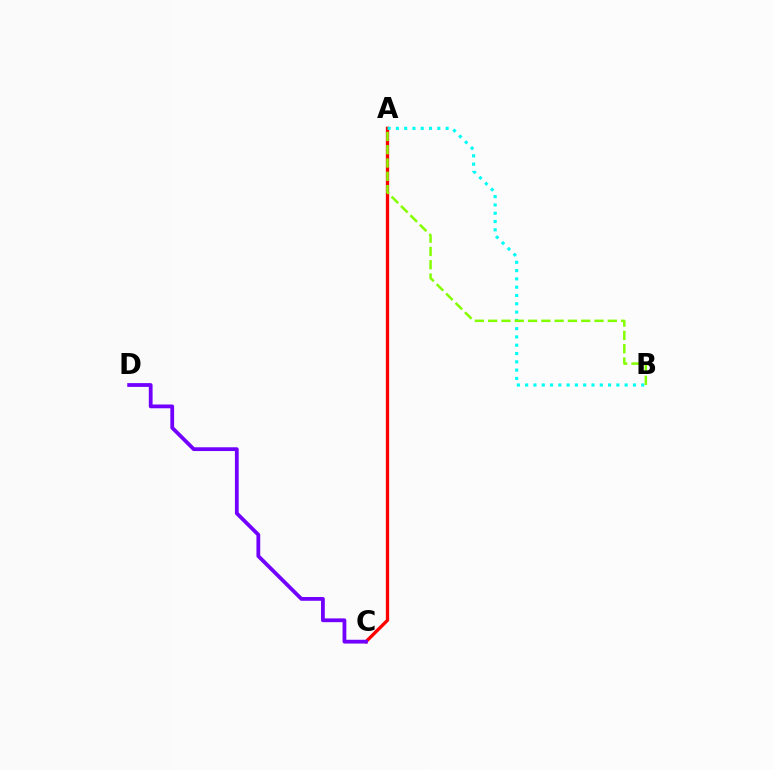{('A', 'C'): [{'color': '#ff0000', 'line_style': 'solid', 'thickness': 2.38}], ('C', 'D'): [{'color': '#7200ff', 'line_style': 'solid', 'thickness': 2.72}], ('A', 'B'): [{'color': '#00fff6', 'line_style': 'dotted', 'thickness': 2.25}, {'color': '#84ff00', 'line_style': 'dashed', 'thickness': 1.81}]}